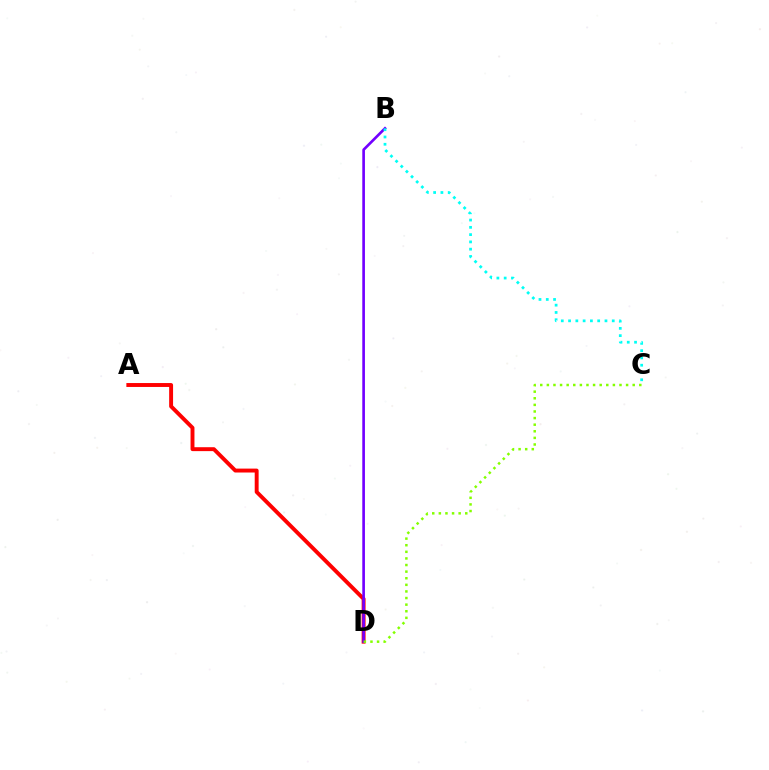{('A', 'D'): [{'color': '#ff0000', 'line_style': 'solid', 'thickness': 2.82}], ('B', 'D'): [{'color': '#7200ff', 'line_style': 'solid', 'thickness': 1.91}], ('B', 'C'): [{'color': '#00fff6', 'line_style': 'dotted', 'thickness': 1.98}], ('C', 'D'): [{'color': '#84ff00', 'line_style': 'dotted', 'thickness': 1.79}]}